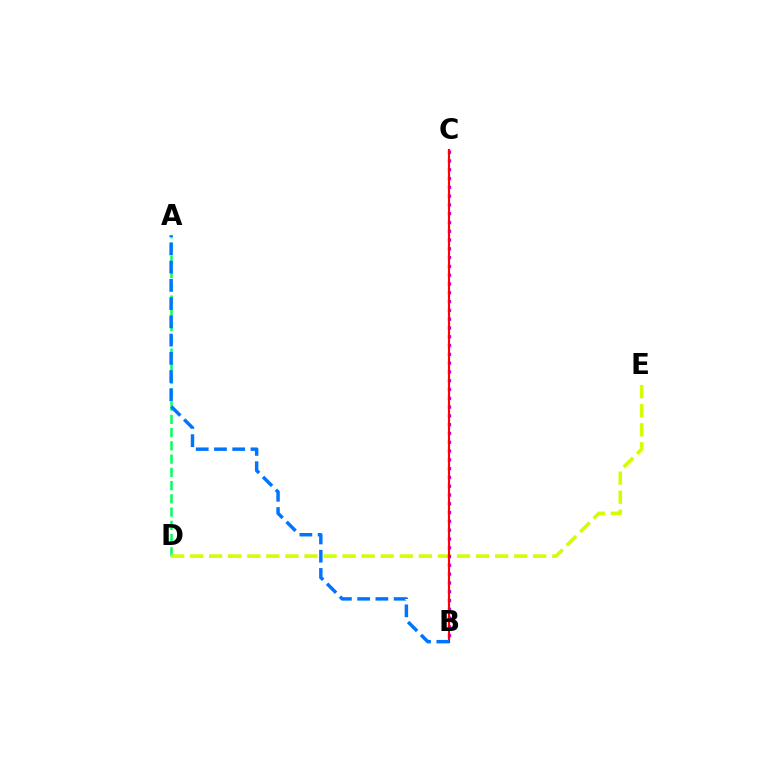{('A', 'D'): [{'color': '#00ff5c', 'line_style': 'dashed', 'thickness': 1.8}], ('D', 'E'): [{'color': '#d1ff00', 'line_style': 'dashed', 'thickness': 2.59}], ('B', 'C'): [{'color': '#b900ff', 'line_style': 'dotted', 'thickness': 2.39}, {'color': '#ff0000', 'line_style': 'solid', 'thickness': 1.54}], ('A', 'B'): [{'color': '#0074ff', 'line_style': 'dashed', 'thickness': 2.48}]}